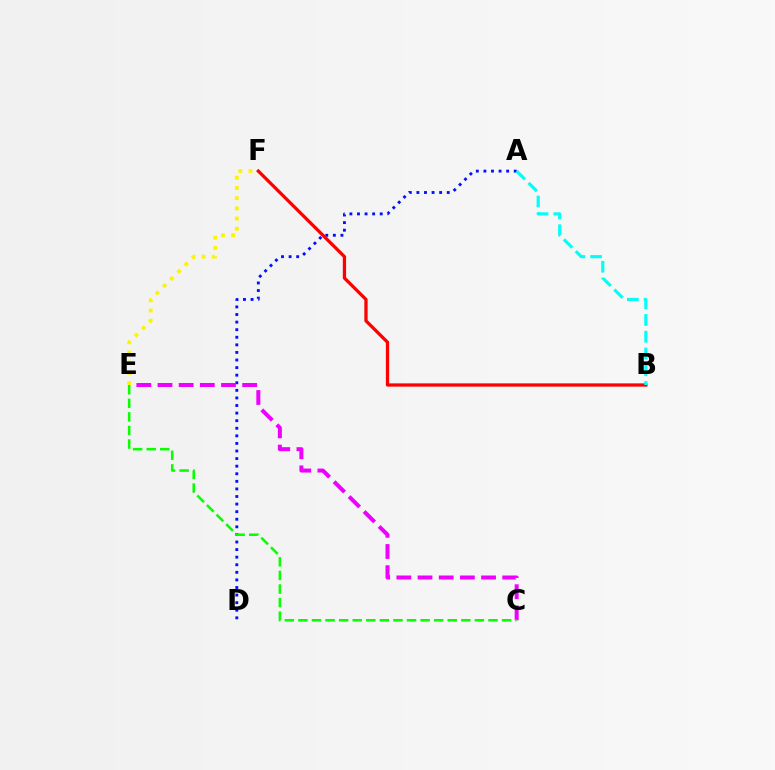{('A', 'D'): [{'color': '#0010ff', 'line_style': 'dotted', 'thickness': 2.06}], ('C', 'E'): [{'color': '#ee00ff', 'line_style': 'dashed', 'thickness': 2.88}, {'color': '#08ff00', 'line_style': 'dashed', 'thickness': 1.84}], ('E', 'F'): [{'color': '#fcf500', 'line_style': 'dotted', 'thickness': 2.77}], ('B', 'F'): [{'color': '#ff0000', 'line_style': 'solid', 'thickness': 2.36}], ('A', 'B'): [{'color': '#00fff6', 'line_style': 'dashed', 'thickness': 2.28}]}